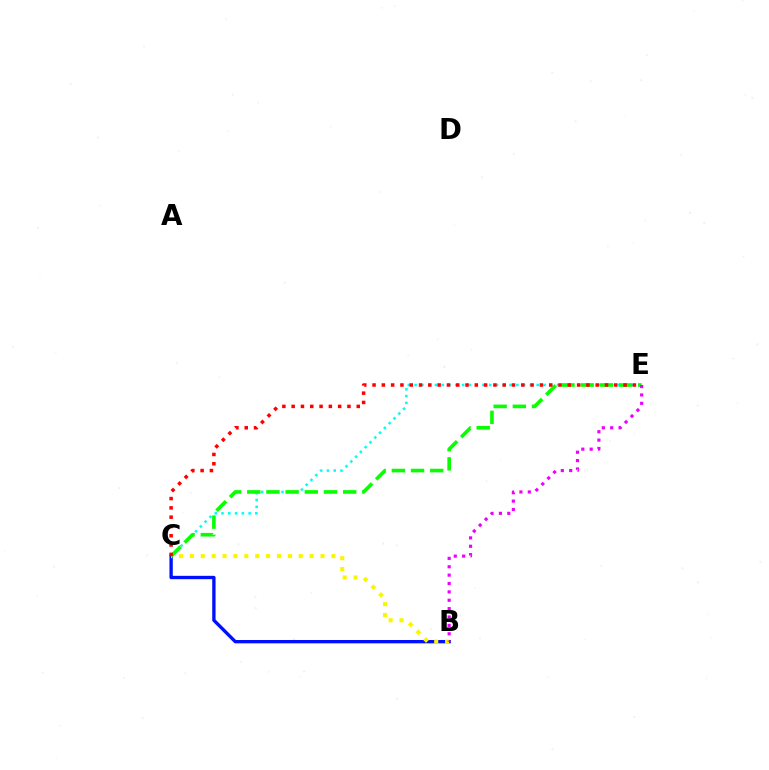{('C', 'E'): [{'color': '#00fff6', 'line_style': 'dotted', 'thickness': 1.84}, {'color': '#08ff00', 'line_style': 'dashed', 'thickness': 2.61}, {'color': '#ff0000', 'line_style': 'dotted', 'thickness': 2.53}], ('B', 'C'): [{'color': '#0010ff', 'line_style': 'solid', 'thickness': 2.41}, {'color': '#fcf500', 'line_style': 'dotted', 'thickness': 2.96}], ('B', 'E'): [{'color': '#ee00ff', 'line_style': 'dotted', 'thickness': 2.28}]}